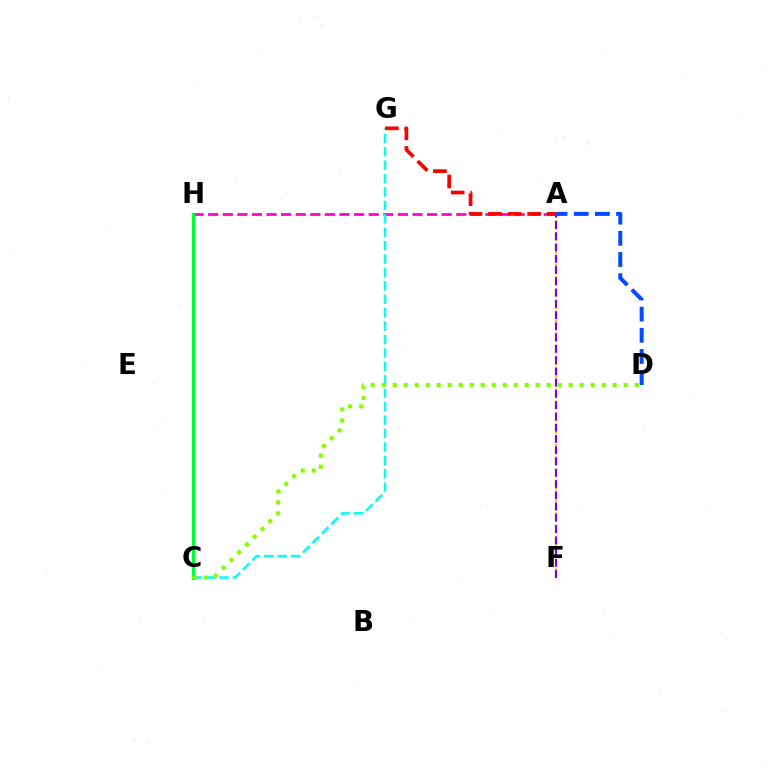{('A', 'F'): [{'color': '#ffbd00', 'line_style': 'dotted', 'thickness': 1.69}, {'color': '#7200ff', 'line_style': 'dashed', 'thickness': 1.53}], ('A', 'H'): [{'color': '#ff00cf', 'line_style': 'dashed', 'thickness': 1.98}], ('C', 'G'): [{'color': '#00fff6', 'line_style': 'dashed', 'thickness': 1.82}], ('A', 'G'): [{'color': '#ff0000', 'line_style': 'dashed', 'thickness': 2.66}], ('C', 'H'): [{'color': '#00ff39', 'line_style': 'solid', 'thickness': 2.42}], ('A', 'D'): [{'color': '#004bff', 'line_style': 'dashed', 'thickness': 2.88}], ('C', 'D'): [{'color': '#84ff00', 'line_style': 'dotted', 'thickness': 2.99}]}